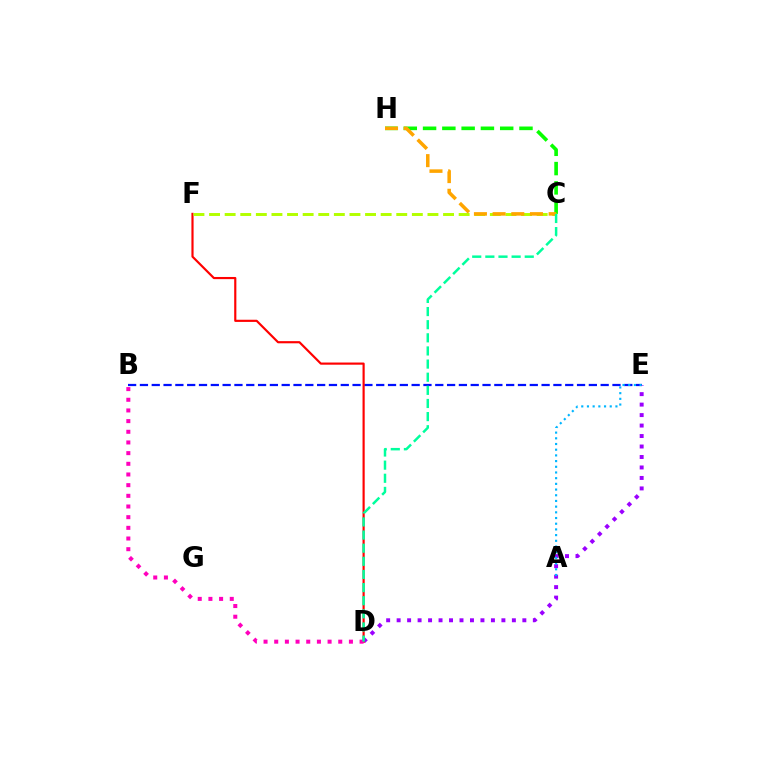{('C', 'H'): [{'color': '#08ff00', 'line_style': 'dashed', 'thickness': 2.62}, {'color': '#ffa500', 'line_style': 'dashed', 'thickness': 2.54}], ('B', 'E'): [{'color': '#0010ff', 'line_style': 'dashed', 'thickness': 1.6}], ('D', 'E'): [{'color': '#9b00ff', 'line_style': 'dotted', 'thickness': 2.85}], ('D', 'F'): [{'color': '#ff0000', 'line_style': 'solid', 'thickness': 1.56}], ('C', 'F'): [{'color': '#b3ff00', 'line_style': 'dashed', 'thickness': 2.12}], ('B', 'D'): [{'color': '#ff00bd', 'line_style': 'dotted', 'thickness': 2.9}], ('C', 'D'): [{'color': '#00ff9d', 'line_style': 'dashed', 'thickness': 1.78}], ('A', 'E'): [{'color': '#00b5ff', 'line_style': 'dotted', 'thickness': 1.55}]}